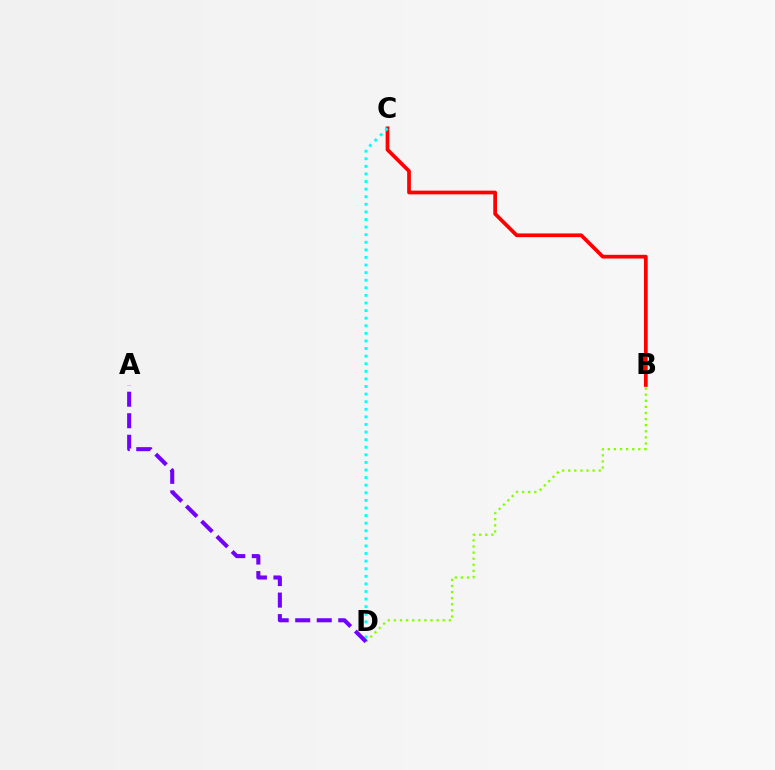{('B', 'C'): [{'color': '#ff0000', 'line_style': 'solid', 'thickness': 2.68}], ('B', 'D'): [{'color': '#84ff00', 'line_style': 'dotted', 'thickness': 1.66}], ('C', 'D'): [{'color': '#00fff6', 'line_style': 'dotted', 'thickness': 2.06}], ('A', 'D'): [{'color': '#7200ff', 'line_style': 'dashed', 'thickness': 2.92}]}